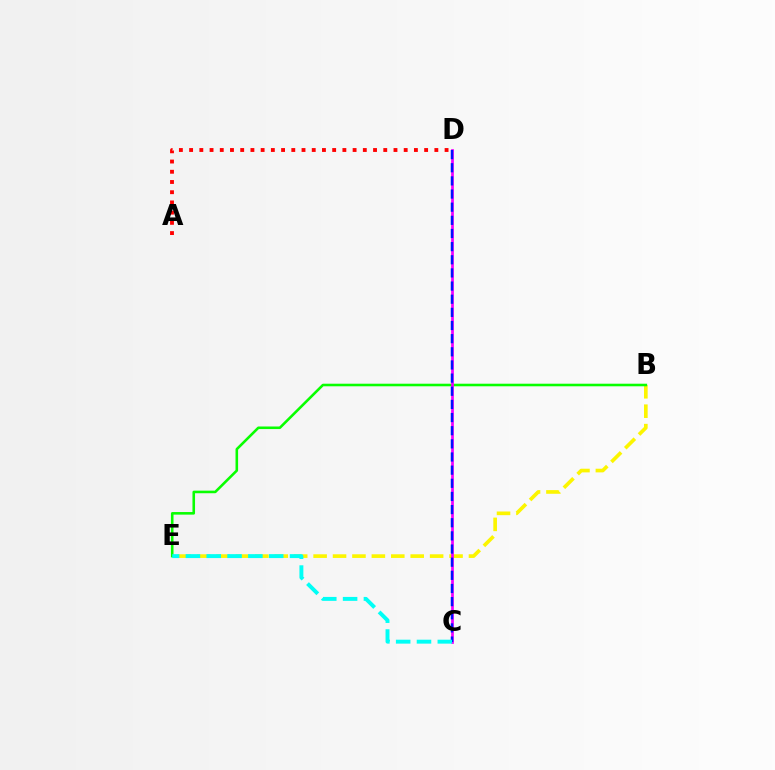{('B', 'E'): [{'color': '#fcf500', 'line_style': 'dashed', 'thickness': 2.64}, {'color': '#08ff00', 'line_style': 'solid', 'thickness': 1.86}], ('A', 'D'): [{'color': '#ff0000', 'line_style': 'dotted', 'thickness': 2.78}], ('C', 'D'): [{'color': '#ee00ff', 'line_style': 'solid', 'thickness': 1.96}, {'color': '#0010ff', 'line_style': 'dashed', 'thickness': 1.79}], ('C', 'E'): [{'color': '#00fff6', 'line_style': 'dashed', 'thickness': 2.83}]}